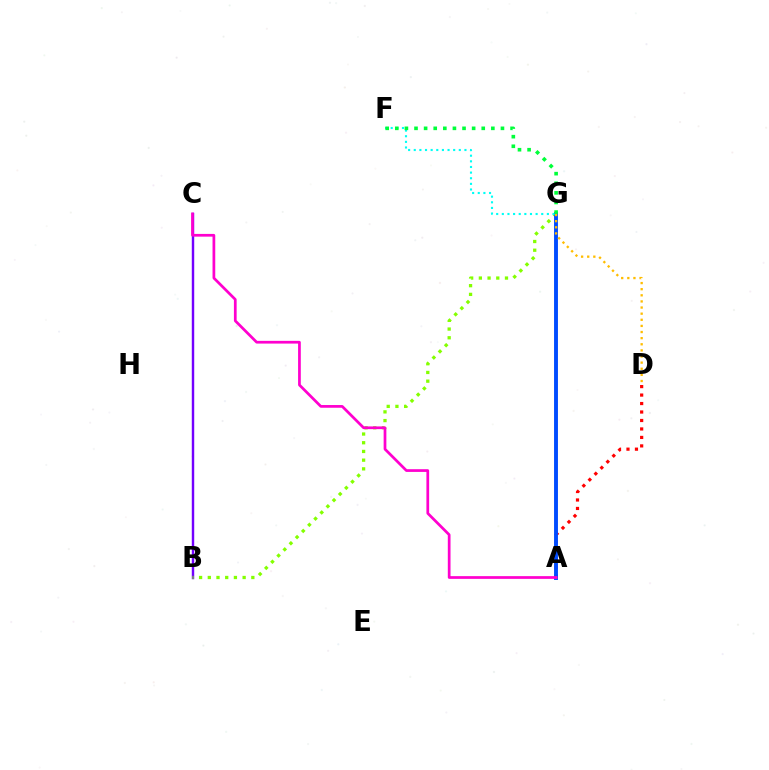{('B', 'C'): [{'color': '#7200ff', 'line_style': 'solid', 'thickness': 1.75}], ('A', 'D'): [{'color': '#ff0000', 'line_style': 'dotted', 'thickness': 2.3}], ('B', 'G'): [{'color': '#84ff00', 'line_style': 'dotted', 'thickness': 2.37}], ('A', 'G'): [{'color': '#004bff', 'line_style': 'solid', 'thickness': 2.8}], ('A', 'C'): [{'color': '#ff00cf', 'line_style': 'solid', 'thickness': 1.96}], ('D', 'G'): [{'color': '#ffbd00', 'line_style': 'dotted', 'thickness': 1.66}], ('F', 'G'): [{'color': '#00fff6', 'line_style': 'dotted', 'thickness': 1.53}, {'color': '#00ff39', 'line_style': 'dotted', 'thickness': 2.61}]}